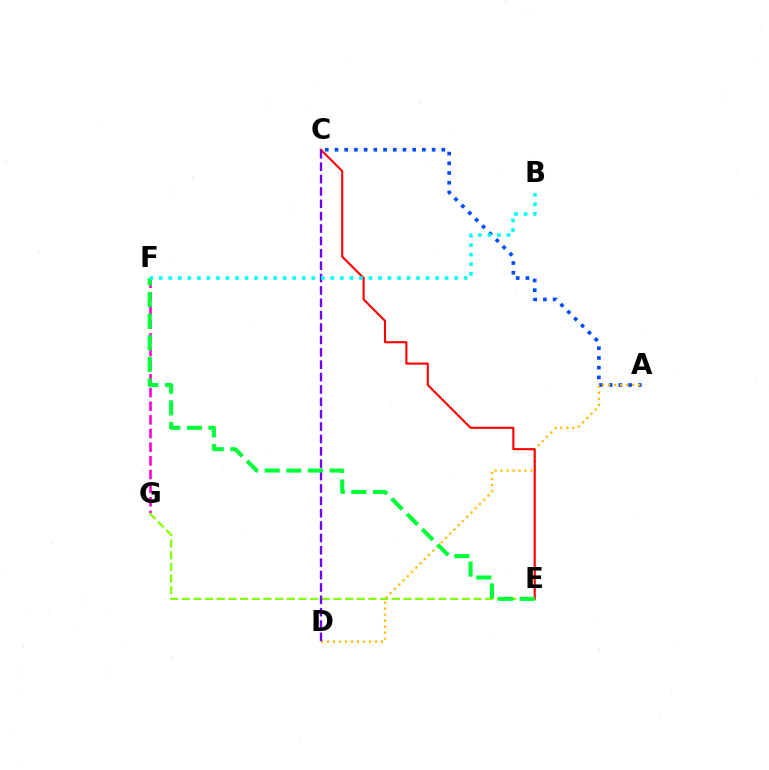{('A', 'C'): [{'color': '#004bff', 'line_style': 'dotted', 'thickness': 2.64}], ('A', 'D'): [{'color': '#ffbd00', 'line_style': 'dotted', 'thickness': 1.63}], ('C', 'E'): [{'color': '#ff0000', 'line_style': 'solid', 'thickness': 1.51}], ('F', 'G'): [{'color': '#ff00cf', 'line_style': 'dashed', 'thickness': 1.86}], ('E', 'G'): [{'color': '#84ff00', 'line_style': 'dashed', 'thickness': 1.59}], ('C', 'D'): [{'color': '#7200ff', 'line_style': 'dashed', 'thickness': 1.68}], ('E', 'F'): [{'color': '#00ff39', 'line_style': 'dashed', 'thickness': 2.94}], ('B', 'F'): [{'color': '#00fff6', 'line_style': 'dotted', 'thickness': 2.59}]}